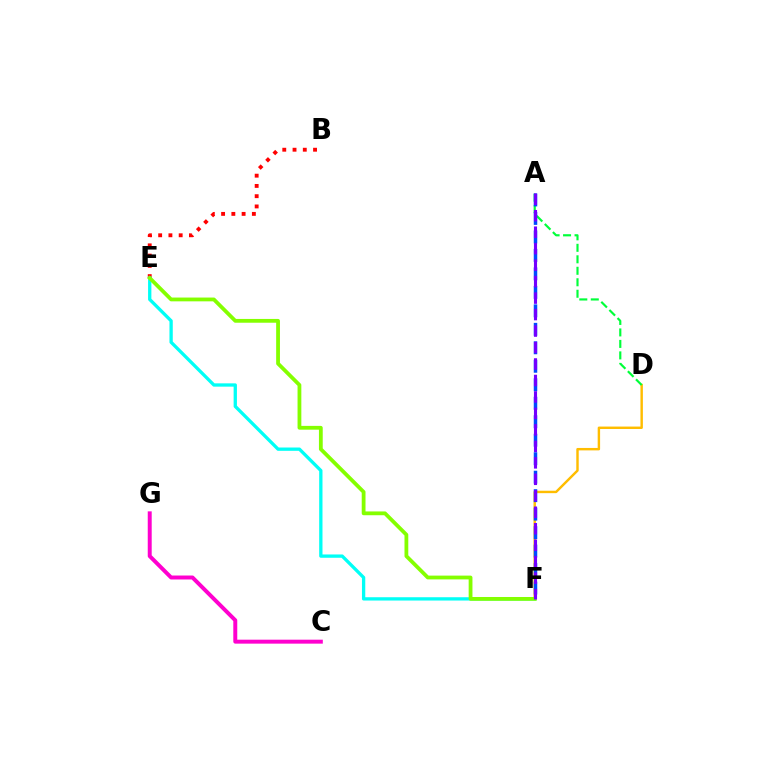{('D', 'F'): [{'color': '#ffbd00', 'line_style': 'solid', 'thickness': 1.75}], ('B', 'E'): [{'color': '#ff0000', 'line_style': 'dotted', 'thickness': 2.79}], ('A', 'D'): [{'color': '#00ff39', 'line_style': 'dashed', 'thickness': 1.56}], ('A', 'F'): [{'color': '#004bff', 'line_style': 'dashed', 'thickness': 2.51}, {'color': '#7200ff', 'line_style': 'dashed', 'thickness': 2.24}], ('C', 'G'): [{'color': '#ff00cf', 'line_style': 'solid', 'thickness': 2.85}], ('E', 'F'): [{'color': '#00fff6', 'line_style': 'solid', 'thickness': 2.38}, {'color': '#84ff00', 'line_style': 'solid', 'thickness': 2.73}]}